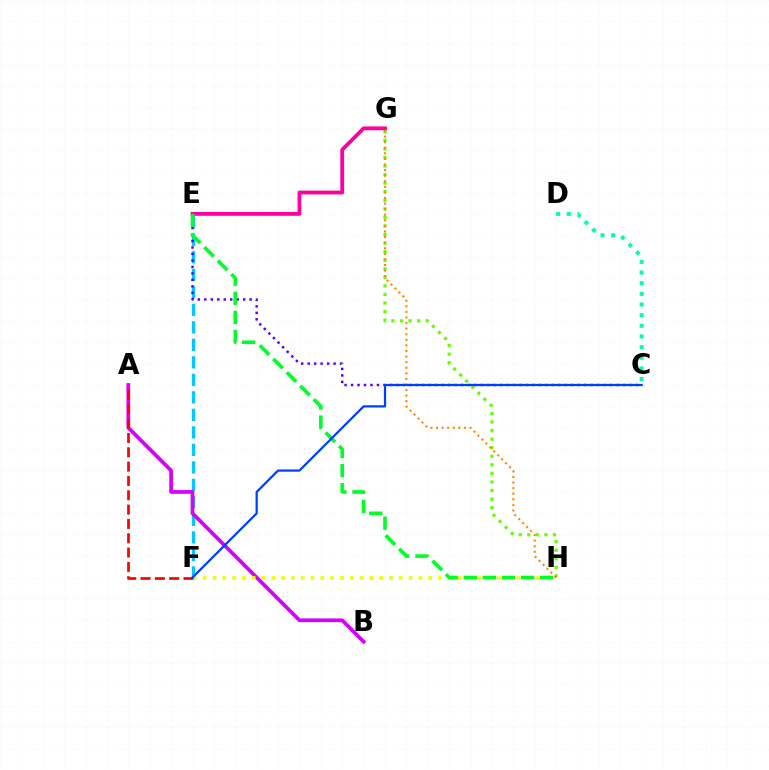{('E', 'F'): [{'color': '#00c7ff', 'line_style': 'dashed', 'thickness': 2.38}], ('G', 'H'): [{'color': '#66ff00', 'line_style': 'dotted', 'thickness': 2.33}, {'color': '#ff8800', 'line_style': 'dotted', 'thickness': 1.52}], ('C', 'E'): [{'color': '#4f00ff', 'line_style': 'dotted', 'thickness': 1.76}], ('A', 'B'): [{'color': '#d600ff', 'line_style': 'solid', 'thickness': 2.69}], ('F', 'H'): [{'color': '#eeff00', 'line_style': 'dotted', 'thickness': 2.66}], ('C', 'D'): [{'color': '#00ffaf', 'line_style': 'dotted', 'thickness': 2.89}], ('E', 'G'): [{'color': '#ff00a0', 'line_style': 'solid', 'thickness': 2.74}], ('E', 'H'): [{'color': '#00ff27', 'line_style': 'dashed', 'thickness': 2.59}], ('A', 'F'): [{'color': '#ff0000', 'line_style': 'dashed', 'thickness': 1.95}], ('C', 'F'): [{'color': '#003fff', 'line_style': 'solid', 'thickness': 1.61}]}